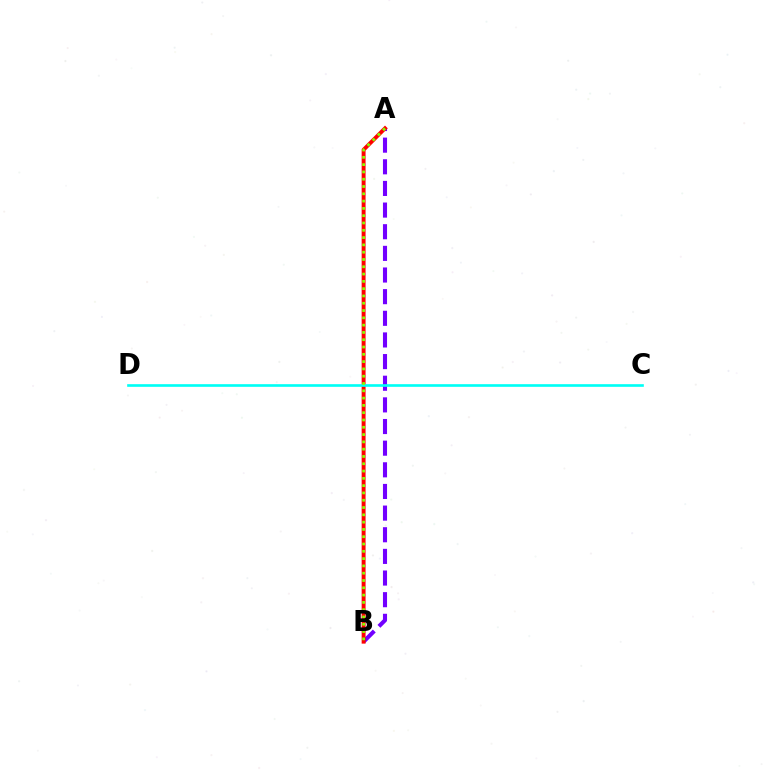{('A', 'B'): [{'color': '#7200ff', 'line_style': 'dashed', 'thickness': 2.94}, {'color': '#ff0000', 'line_style': 'solid', 'thickness': 2.82}, {'color': '#84ff00', 'line_style': 'dotted', 'thickness': 1.98}], ('C', 'D'): [{'color': '#00fff6', 'line_style': 'solid', 'thickness': 1.91}]}